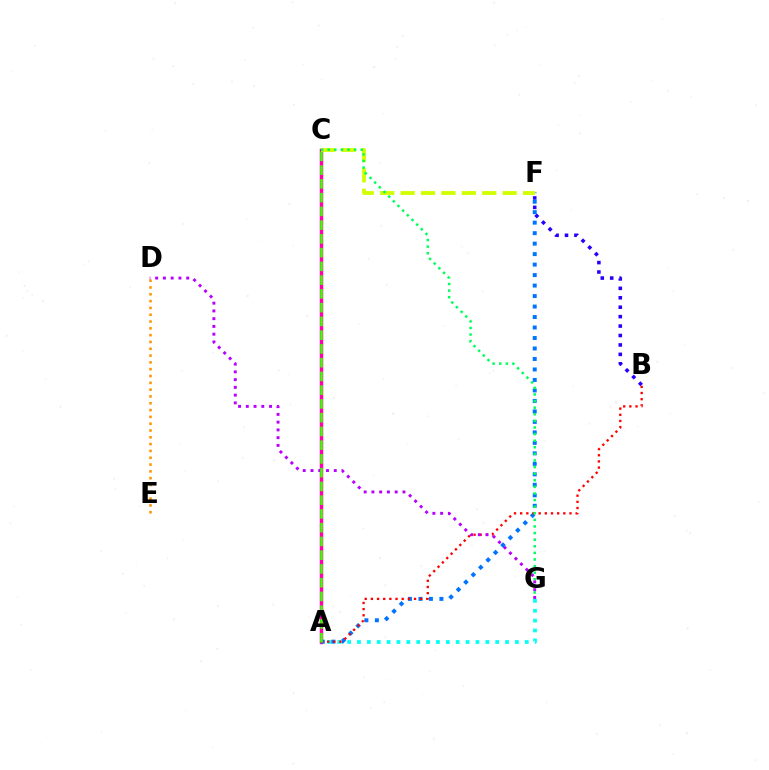{('D', 'E'): [{'color': '#ff9400', 'line_style': 'dotted', 'thickness': 1.85}], ('B', 'F'): [{'color': '#2500ff', 'line_style': 'dotted', 'thickness': 2.56}], ('A', 'C'): [{'color': '#ff00ac', 'line_style': 'solid', 'thickness': 2.49}, {'color': '#3dff00', 'line_style': 'dashed', 'thickness': 1.87}], ('A', 'G'): [{'color': '#00fff6', 'line_style': 'dotted', 'thickness': 2.68}], ('A', 'F'): [{'color': '#0074ff', 'line_style': 'dotted', 'thickness': 2.85}], ('C', 'F'): [{'color': '#d1ff00', 'line_style': 'dashed', 'thickness': 2.77}], ('A', 'B'): [{'color': '#ff0000', 'line_style': 'dotted', 'thickness': 1.67}], ('C', 'G'): [{'color': '#00ff5c', 'line_style': 'dotted', 'thickness': 1.79}], ('D', 'G'): [{'color': '#b900ff', 'line_style': 'dotted', 'thickness': 2.11}]}